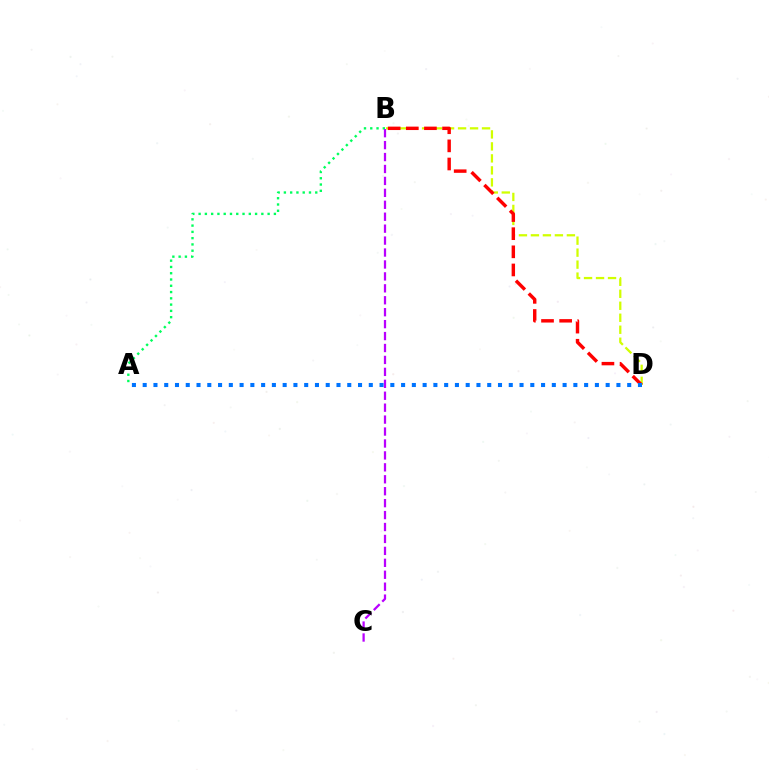{('B', 'D'): [{'color': '#d1ff00', 'line_style': 'dashed', 'thickness': 1.63}, {'color': '#ff0000', 'line_style': 'dashed', 'thickness': 2.46}], ('A', 'B'): [{'color': '#00ff5c', 'line_style': 'dotted', 'thickness': 1.7}], ('B', 'C'): [{'color': '#b900ff', 'line_style': 'dashed', 'thickness': 1.62}], ('A', 'D'): [{'color': '#0074ff', 'line_style': 'dotted', 'thickness': 2.93}]}